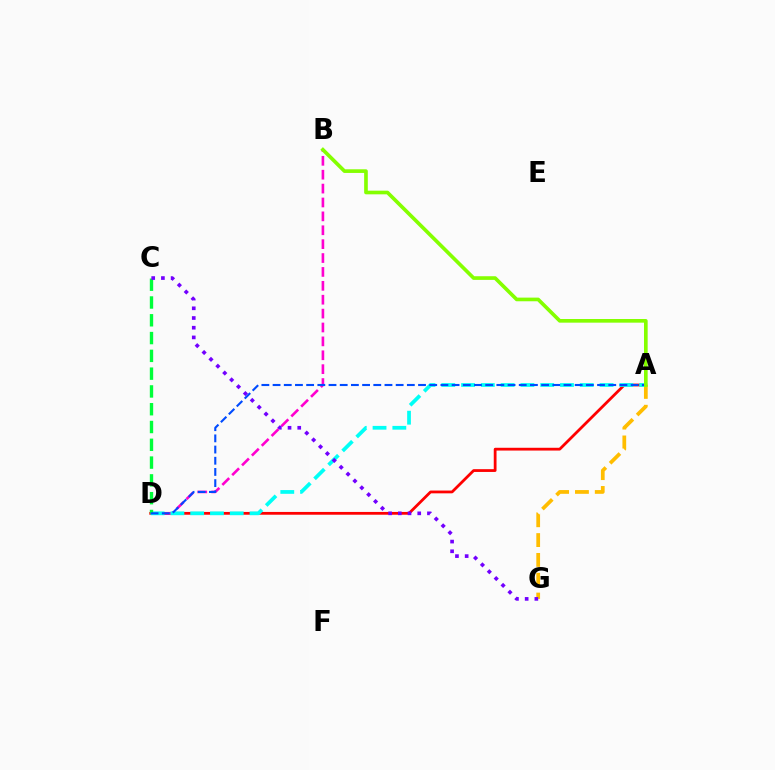{('A', 'D'): [{'color': '#ff0000', 'line_style': 'solid', 'thickness': 2.0}, {'color': '#00fff6', 'line_style': 'dashed', 'thickness': 2.69}, {'color': '#004bff', 'line_style': 'dashed', 'thickness': 1.52}], ('B', 'D'): [{'color': '#ff00cf', 'line_style': 'dashed', 'thickness': 1.89}], ('A', 'G'): [{'color': '#ffbd00', 'line_style': 'dashed', 'thickness': 2.69}], ('C', 'D'): [{'color': '#00ff39', 'line_style': 'dashed', 'thickness': 2.42}], ('C', 'G'): [{'color': '#7200ff', 'line_style': 'dotted', 'thickness': 2.64}], ('A', 'B'): [{'color': '#84ff00', 'line_style': 'solid', 'thickness': 2.63}]}